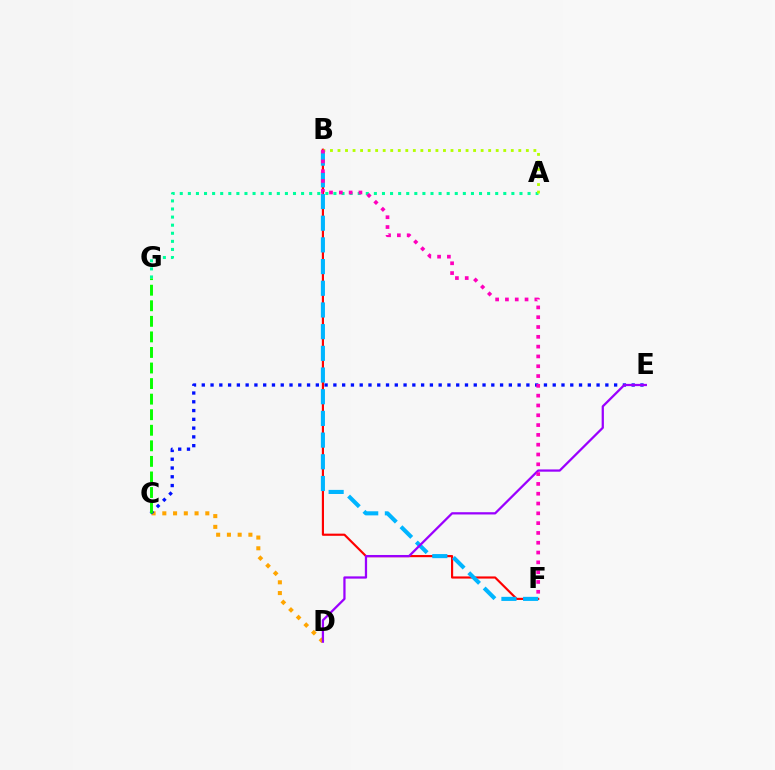{('B', 'F'): [{'color': '#ff0000', 'line_style': 'solid', 'thickness': 1.55}, {'color': '#00b5ff', 'line_style': 'dashed', 'thickness': 2.95}, {'color': '#ff00bd', 'line_style': 'dotted', 'thickness': 2.66}], ('A', 'G'): [{'color': '#00ff9d', 'line_style': 'dotted', 'thickness': 2.2}], ('A', 'B'): [{'color': '#b3ff00', 'line_style': 'dotted', 'thickness': 2.05}], ('C', 'D'): [{'color': '#ffa500', 'line_style': 'dotted', 'thickness': 2.92}], ('C', 'E'): [{'color': '#0010ff', 'line_style': 'dotted', 'thickness': 2.38}], ('D', 'E'): [{'color': '#9b00ff', 'line_style': 'solid', 'thickness': 1.62}], ('C', 'G'): [{'color': '#08ff00', 'line_style': 'dashed', 'thickness': 2.11}]}